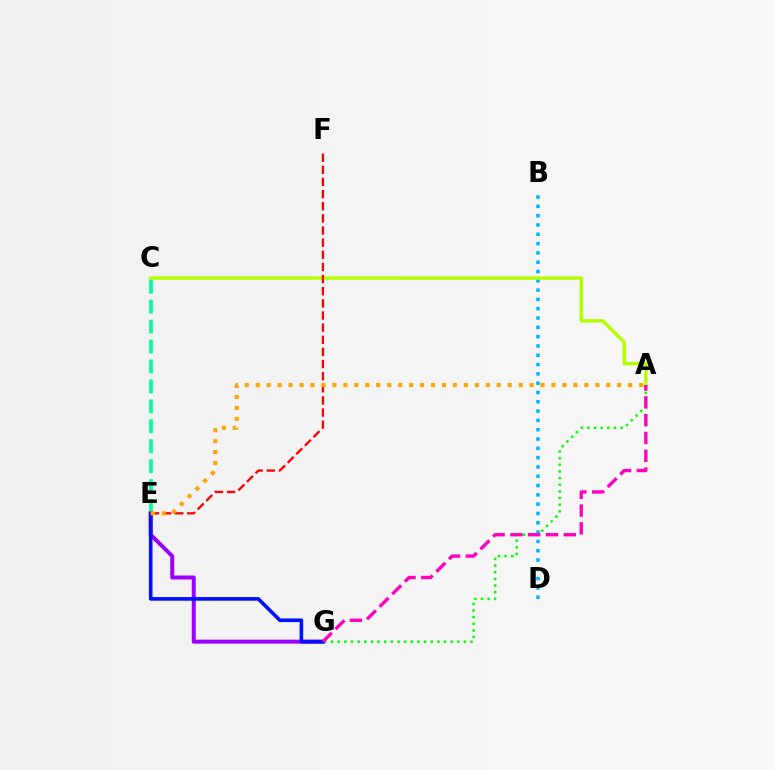{('A', 'G'): [{'color': '#08ff00', 'line_style': 'dotted', 'thickness': 1.81}, {'color': '#ff00bd', 'line_style': 'dashed', 'thickness': 2.42}], ('B', 'D'): [{'color': '#00b5ff', 'line_style': 'dotted', 'thickness': 2.53}], ('E', 'G'): [{'color': '#9b00ff', 'line_style': 'solid', 'thickness': 2.86}, {'color': '#0010ff', 'line_style': 'solid', 'thickness': 2.61}], ('A', 'C'): [{'color': '#b3ff00', 'line_style': 'solid', 'thickness': 2.47}], ('C', 'E'): [{'color': '#00ff9d', 'line_style': 'dashed', 'thickness': 2.71}], ('E', 'F'): [{'color': '#ff0000', 'line_style': 'dashed', 'thickness': 1.65}], ('A', 'E'): [{'color': '#ffa500', 'line_style': 'dotted', 'thickness': 2.98}]}